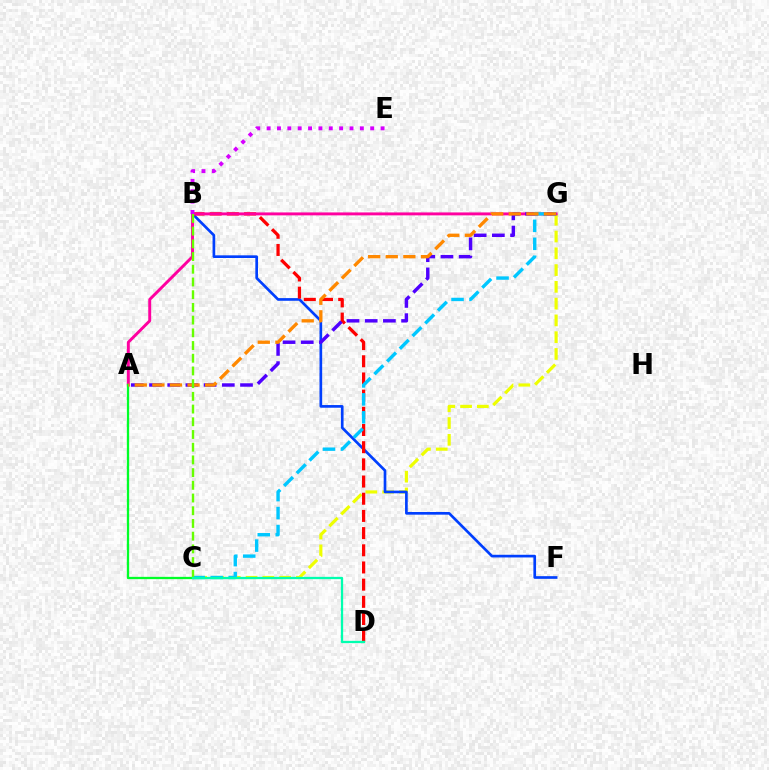{('C', 'G'): [{'color': '#eeff00', 'line_style': 'dashed', 'thickness': 2.28}, {'color': '#00c7ff', 'line_style': 'dashed', 'thickness': 2.44}], ('B', 'F'): [{'color': '#003fff', 'line_style': 'solid', 'thickness': 1.92}], ('B', 'D'): [{'color': '#ff0000', 'line_style': 'dashed', 'thickness': 2.33}], ('A', 'G'): [{'color': '#ff00a0', 'line_style': 'solid', 'thickness': 2.11}, {'color': '#4f00ff', 'line_style': 'dashed', 'thickness': 2.47}, {'color': '#ff8800', 'line_style': 'dashed', 'thickness': 2.39}], ('B', 'E'): [{'color': '#d600ff', 'line_style': 'dotted', 'thickness': 2.81}], ('A', 'C'): [{'color': '#00ff27', 'line_style': 'solid', 'thickness': 1.65}], ('B', 'C'): [{'color': '#66ff00', 'line_style': 'dashed', 'thickness': 1.73}], ('C', 'D'): [{'color': '#00ffaf', 'line_style': 'solid', 'thickness': 1.65}]}